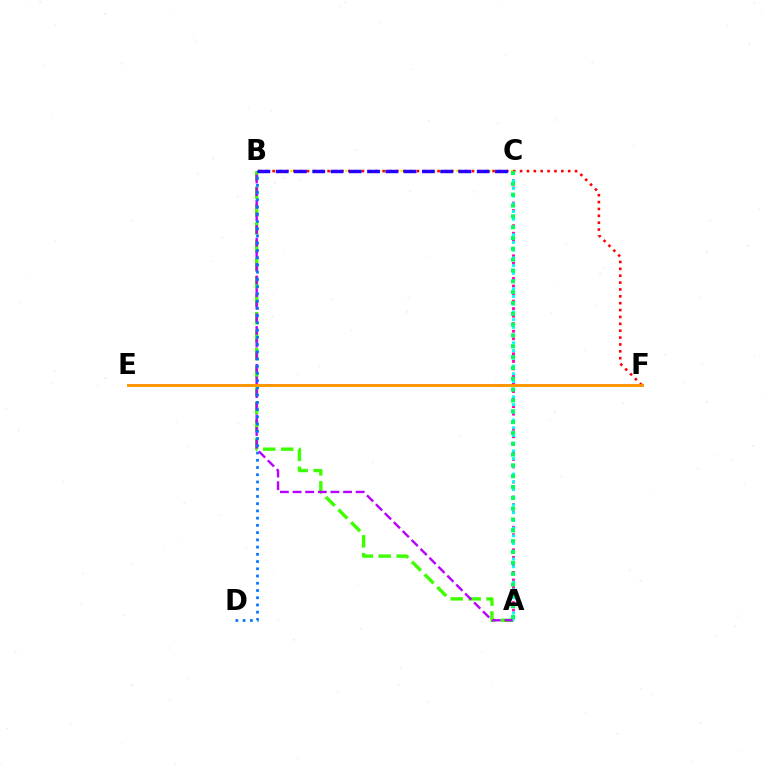{('B', 'C'): [{'color': '#d1ff00', 'line_style': 'dotted', 'thickness': 1.5}, {'color': '#2500ff', 'line_style': 'dashed', 'thickness': 2.48}], ('A', 'B'): [{'color': '#3dff00', 'line_style': 'dashed', 'thickness': 2.44}, {'color': '#b900ff', 'line_style': 'dashed', 'thickness': 1.71}], ('B', 'F'): [{'color': '#ff0000', 'line_style': 'dotted', 'thickness': 1.87}], ('A', 'C'): [{'color': '#ff00ac', 'line_style': 'dotted', 'thickness': 2.05}, {'color': '#00fff6', 'line_style': 'dotted', 'thickness': 2.1}, {'color': '#00ff5c', 'line_style': 'dotted', 'thickness': 2.94}], ('B', 'D'): [{'color': '#0074ff', 'line_style': 'dotted', 'thickness': 1.97}], ('E', 'F'): [{'color': '#ff9400', 'line_style': 'solid', 'thickness': 2.1}]}